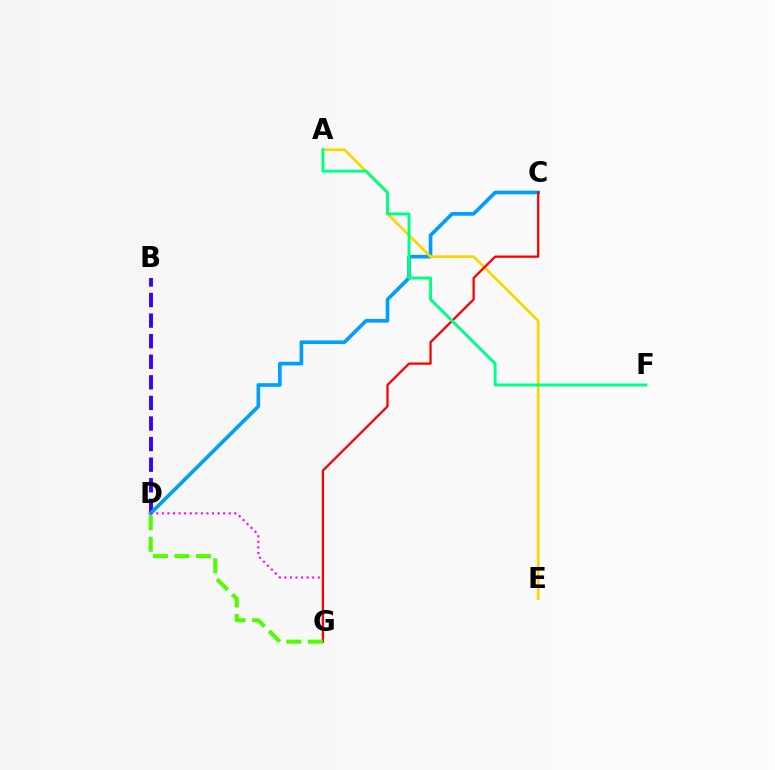{('B', 'D'): [{'color': '#3700ff', 'line_style': 'dashed', 'thickness': 2.8}], ('C', 'D'): [{'color': '#009eff', 'line_style': 'solid', 'thickness': 2.63}], ('D', 'G'): [{'color': '#ff00ed', 'line_style': 'dotted', 'thickness': 1.51}, {'color': '#4fff00', 'line_style': 'dashed', 'thickness': 2.93}], ('A', 'E'): [{'color': '#ffd500', 'line_style': 'solid', 'thickness': 1.94}], ('C', 'G'): [{'color': '#ff0000', 'line_style': 'solid', 'thickness': 1.65}], ('A', 'F'): [{'color': '#00ff86', 'line_style': 'solid', 'thickness': 2.11}]}